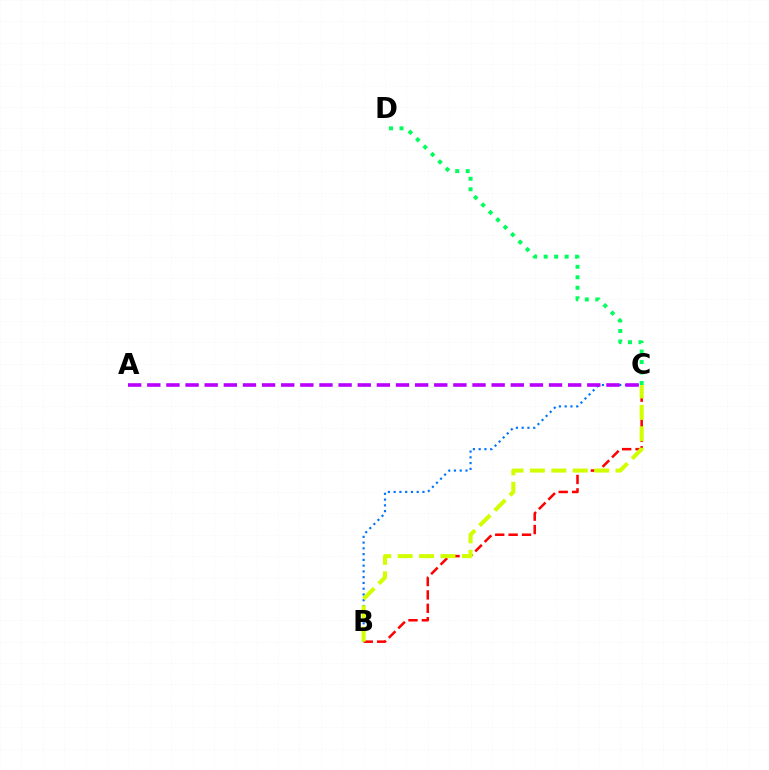{('B', 'C'): [{'color': '#0074ff', 'line_style': 'dotted', 'thickness': 1.57}, {'color': '#ff0000', 'line_style': 'dashed', 'thickness': 1.82}, {'color': '#d1ff00', 'line_style': 'dashed', 'thickness': 2.91}], ('A', 'C'): [{'color': '#b900ff', 'line_style': 'dashed', 'thickness': 2.6}], ('C', 'D'): [{'color': '#00ff5c', 'line_style': 'dotted', 'thickness': 2.85}]}